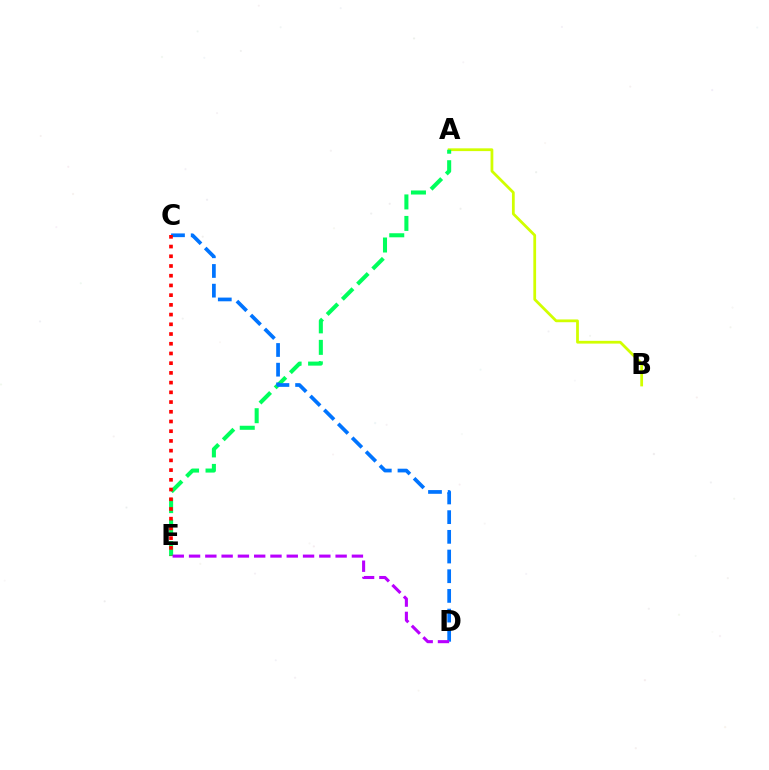{('A', 'B'): [{'color': '#d1ff00', 'line_style': 'solid', 'thickness': 1.99}], ('A', 'E'): [{'color': '#00ff5c', 'line_style': 'dashed', 'thickness': 2.92}], ('C', 'D'): [{'color': '#0074ff', 'line_style': 'dashed', 'thickness': 2.67}], ('C', 'E'): [{'color': '#ff0000', 'line_style': 'dotted', 'thickness': 2.64}], ('D', 'E'): [{'color': '#b900ff', 'line_style': 'dashed', 'thickness': 2.21}]}